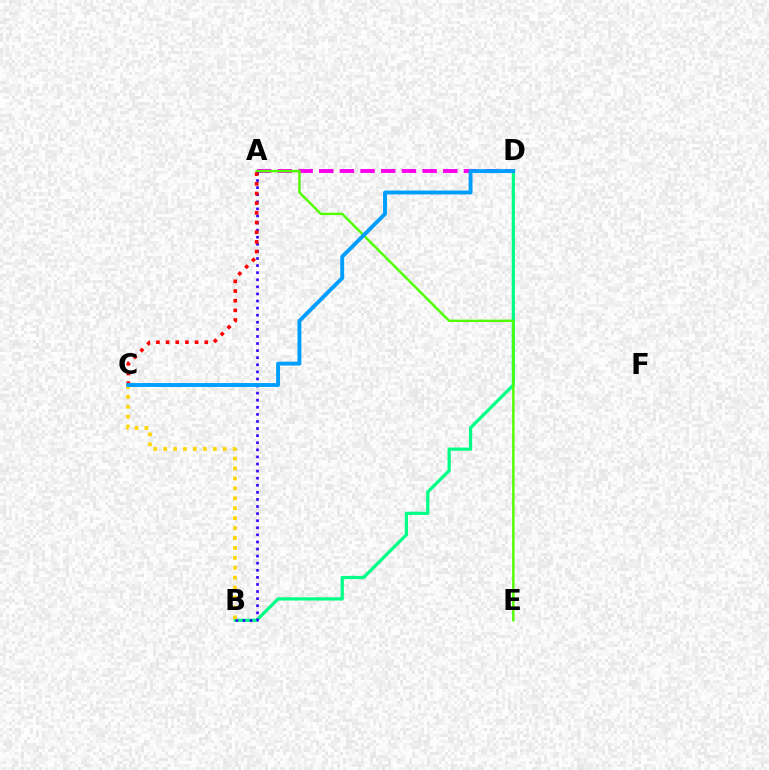{('A', 'D'): [{'color': '#ff00ed', 'line_style': 'dashed', 'thickness': 2.81}], ('B', 'D'): [{'color': '#00ff86', 'line_style': 'solid', 'thickness': 2.34}], ('A', 'E'): [{'color': '#4fff00', 'line_style': 'solid', 'thickness': 1.73}], ('A', 'B'): [{'color': '#3700ff', 'line_style': 'dotted', 'thickness': 1.93}], ('B', 'C'): [{'color': '#ffd500', 'line_style': 'dotted', 'thickness': 2.7}], ('A', 'C'): [{'color': '#ff0000', 'line_style': 'dotted', 'thickness': 2.63}], ('C', 'D'): [{'color': '#009eff', 'line_style': 'solid', 'thickness': 2.8}]}